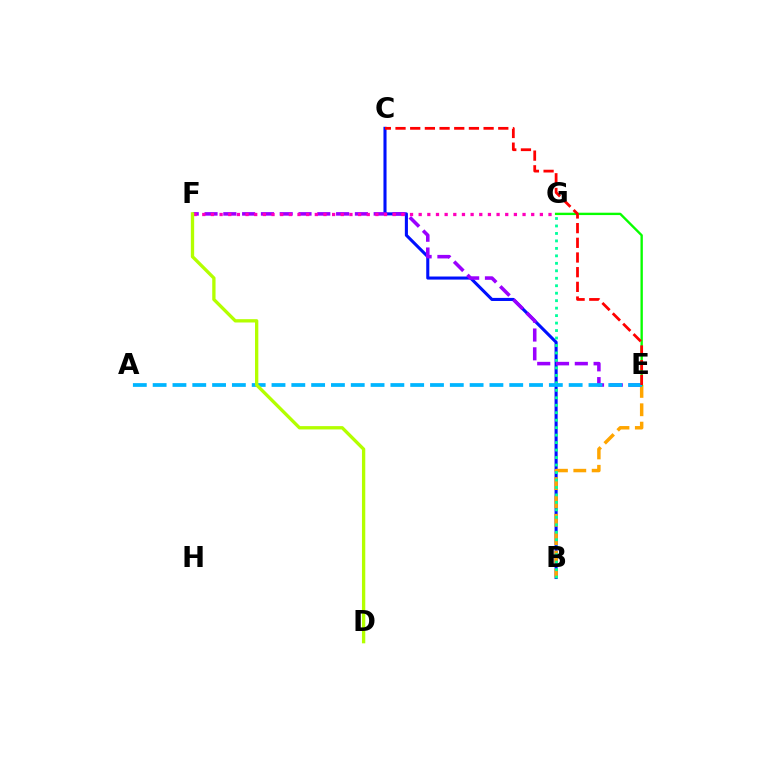{('B', 'C'): [{'color': '#0010ff', 'line_style': 'solid', 'thickness': 2.22}], ('B', 'E'): [{'color': '#ffa500', 'line_style': 'dashed', 'thickness': 2.49}], ('B', 'G'): [{'color': '#00ff9d', 'line_style': 'dotted', 'thickness': 2.03}], ('E', 'G'): [{'color': '#08ff00', 'line_style': 'solid', 'thickness': 1.7}], ('E', 'F'): [{'color': '#9b00ff', 'line_style': 'dashed', 'thickness': 2.55}], ('A', 'E'): [{'color': '#00b5ff', 'line_style': 'dashed', 'thickness': 2.69}], ('F', 'G'): [{'color': '#ff00bd', 'line_style': 'dotted', 'thickness': 2.35}], ('C', 'E'): [{'color': '#ff0000', 'line_style': 'dashed', 'thickness': 1.99}], ('D', 'F'): [{'color': '#b3ff00', 'line_style': 'solid', 'thickness': 2.39}]}